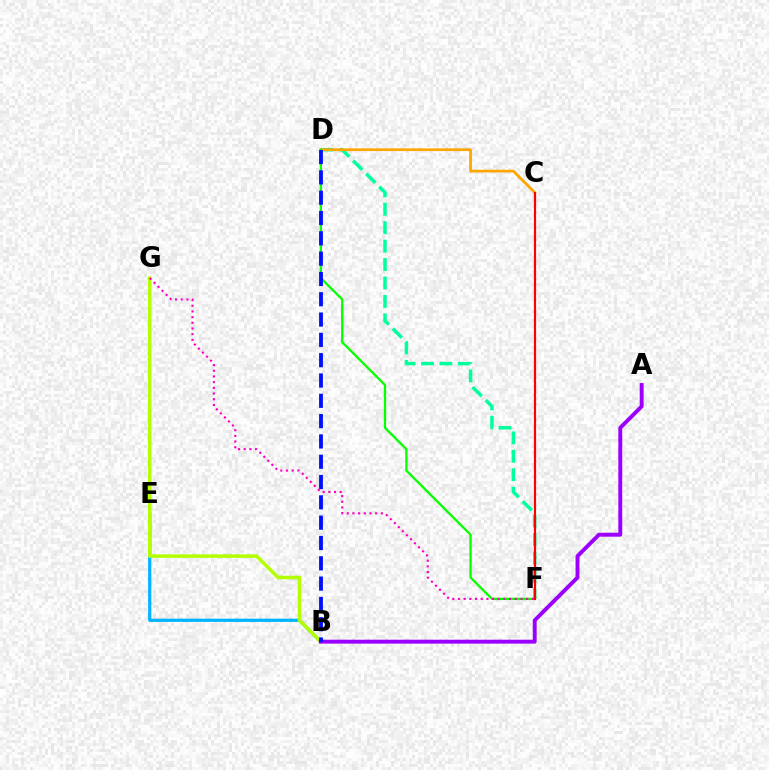{('D', 'F'): [{'color': '#00ff9d', 'line_style': 'dashed', 'thickness': 2.5}, {'color': '#08ff00', 'line_style': 'solid', 'thickness': 1.65}], ('B', 'E'): [{'color': '#00b5ff', 'line_style': 'solid', 'thickness': 2.33}], ('B', 'G'): [{'color': '#b3ff00', 'line_style': 'solid', 'thickness': 2.53}], ('A', 'B'): [{'color': '#9b00ff', 'line_style': 'solid', 'thickness': 2.82}], ('C', 'D'): [{'color': '#ffa500', 'line_style': 'solid', 'thickness': 1.96}], ('B', 'D'): [{'color': '#0010ff', 'line_style': 'dashed', 'thickness': 2.76}], ('F', 'G'): [{'color': '#ff00bd', 'line_style': 'dotted', 'thickness': 1.54}], ('C', 'F'): [{'color': '#ff0000', 'line_style': 'solid', 'thickness': 1.58}]}